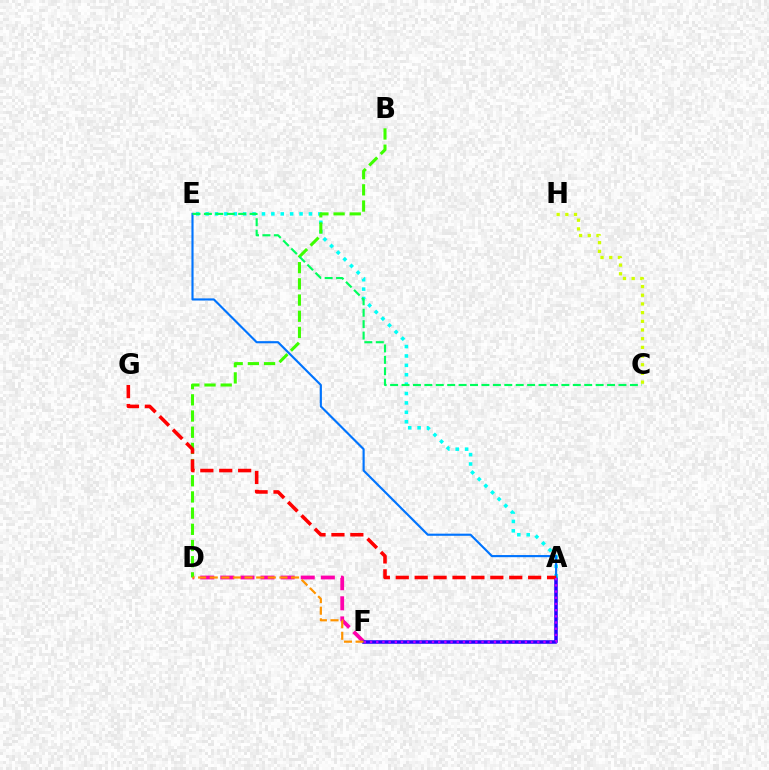{('D', 'F'): [{'color': '#ff00ac', 'line_style': 'dashed', 'thickness': 2.73}, {'color': '#ff9400', 'line_style': 'dashed', 'thickness': 1.58}], ('A', 'F'): [{'color': '#2500ff', 'line_style': 'solid', 'thickness': 2.56}, {'color': '#b900ff', 'line_style': 'dotted', 'thickness': 1.68}], ('A', 'E'): [{'color': '#00fff6', 'line_style': 'dotted', 'thickness': 2.55}, {'color': '#0074ff', 'line_style': 'solid', 'thickness': 1.54}], ('B', 'D'): [{'color': '#3dff00', 'line_style': 'dashed', 'thickness': 2.2}], ('C', 'H'): [{'color': '#d1ff00', 'line_style': 'dotted', 'thickness': 2.36}], ('A', 'G'): [{'color': '#ff0000', 'line_style': 'dashed', 'thickness': 2.57}], ('C', 'E'): [{'color': '#00ff5c', 'line_style': 'dashed', 'thickness': 1.55}]}